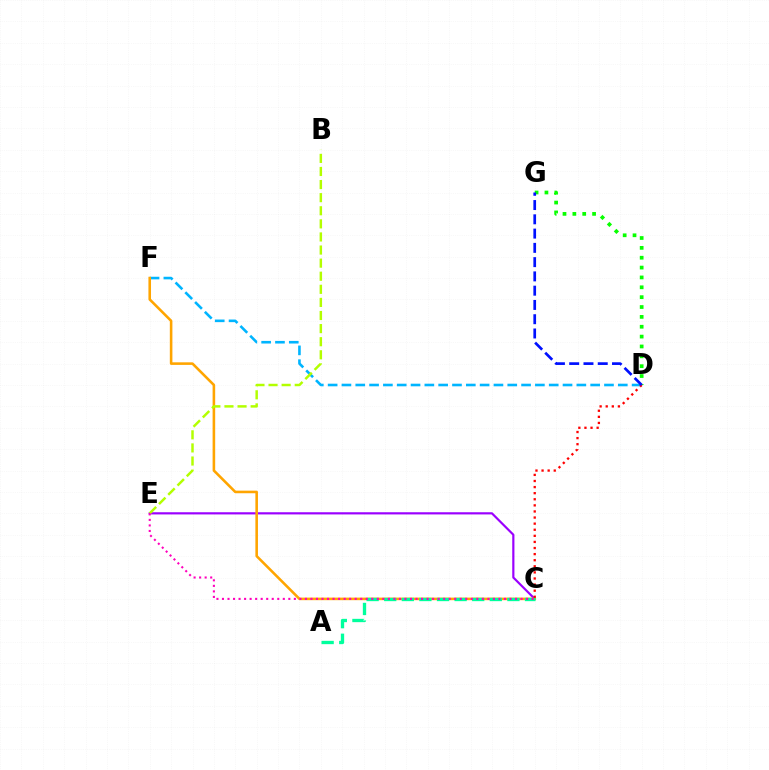{('C', 'E'): [{'color': '#9b00ff', 'line_style': 'solid', 'thickness': 1.57}, {'color': '#ff00bd', 'line_style': 'dotted', 'thickness': 1.5}], ('D', 'F'): [{'color': '#00b5ff', 'line_style': 'dashed', 'thickness': 1.88}], ('C', 'F'): [{'color': '#ffa500', 'line_style': 'solid', 'thickness': 1.86}], ('B', 'E'): [{'color': '#b3ff00', 'line_style': 'dashed', 'thickness': 1.78}], ('D', 'G'): [{'color': '#08ff00', 'line_style': 'dotted', 'thickness': 2.68}, {'color': '#0010ff', 'line_style': 'dashed', 'thickness': 1.94}], ('A', 'C'): [{'color': '#00ff9d', 'line_style': 'dashed', 'thickness': 2.39}], ('C', 'D'): [{'color': '#ff0000', 'line_style': 'dotted', 'thickness': 1.66}]}